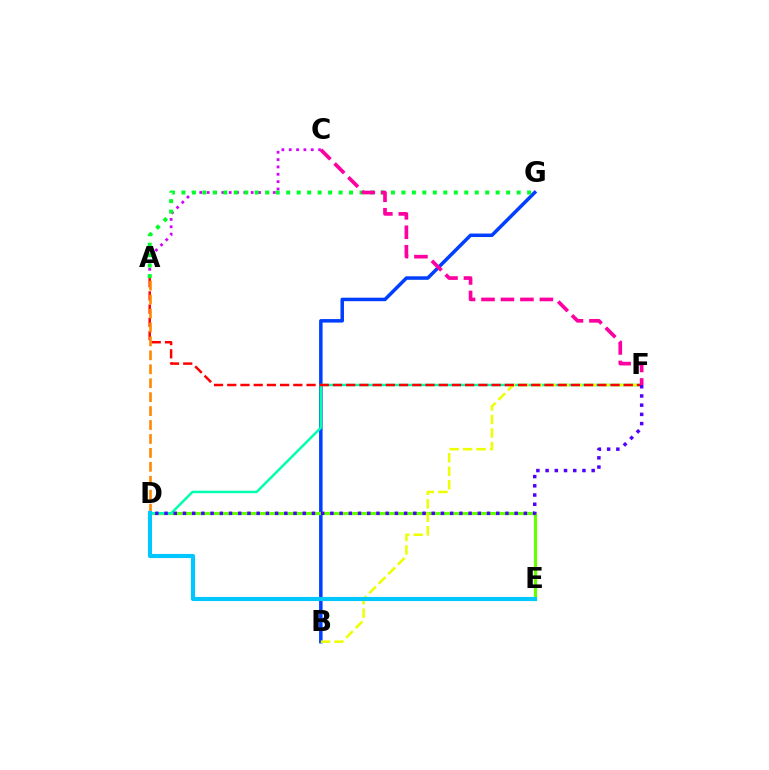{('A', 'C'): [{'color': '#d600ff', 'line_style': 'dotted', 'thickness': 2.0}], ('B', 'G'): [{'color': '#003fff', 'line_style': 'solid', 'thickness': 2.52}], ('D', 'E'): [{'color': '#66ff00', 'line_style': 'solid', 'thickness': 2.3}, {'color': '#00c7ff', 'line_style': 'solid', 'thickness': 2.97}], ('D', 'F'): [{'color': '#00ffaf', 'line_style': 'solid', 'thickness': 1.79}, {'color': '#4f00ff', 'line_style': 'dotted', 'thickness': 2.5}], ('B', 'F'): [{'color': '#eeff00', 'line_style': 'dashed', 'thickness': 1.83}], ('A', 'F'): [{'color': '#ff0000', 'line_style': 'dashed', 'thickness': 1.8}], ('A', 'G'): [{'color': '#00ff27', 'line_style': 'dotted', 'thickness': 2.85}], ('C', 'F'): [{'color': '#ff00a0', 'line_style': 'dashed', 'thickness': 2.64}], ('A', 'D'): [{'color': '#ff8800', 'line_style': 'dashed', 'thickness': 1.89}]}